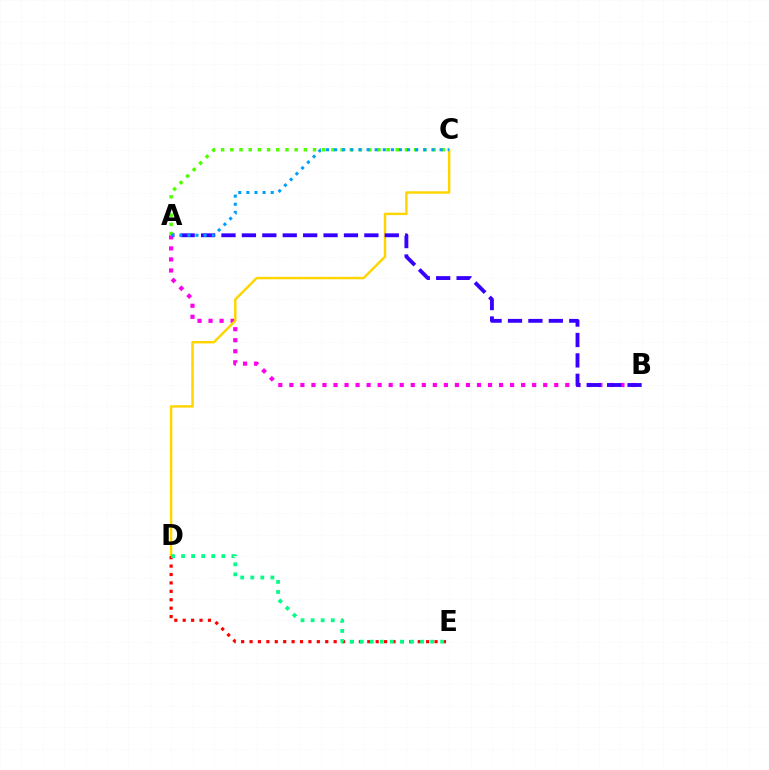{('A', 'B'): [{'color': '#ff00ed', 'line_style': 'dotted', 'thickness': 3.0}, {'color': '#3700ff', 'line_style': 'dashed', 'thickness': 2.77}], ('C', 'D'): [{'color': '#ffd500', 'line_style': 'solid', 'thickness': 1.76}], ('D', 'E'): [{'color': '#ff0000', 'line_style': 'dotted', 'thickness': 2.28}, {'color': '#00ff86', 'line_style': 'dotted', 'thickness': 2.73}], ('A', 'C'): [{'color': '#4fff00', 'line_style': 'dotted', 'thickness': 2.5}, {'color': '#009eff', 'line_style': 'dotted', 'thickness': 2.2}]}